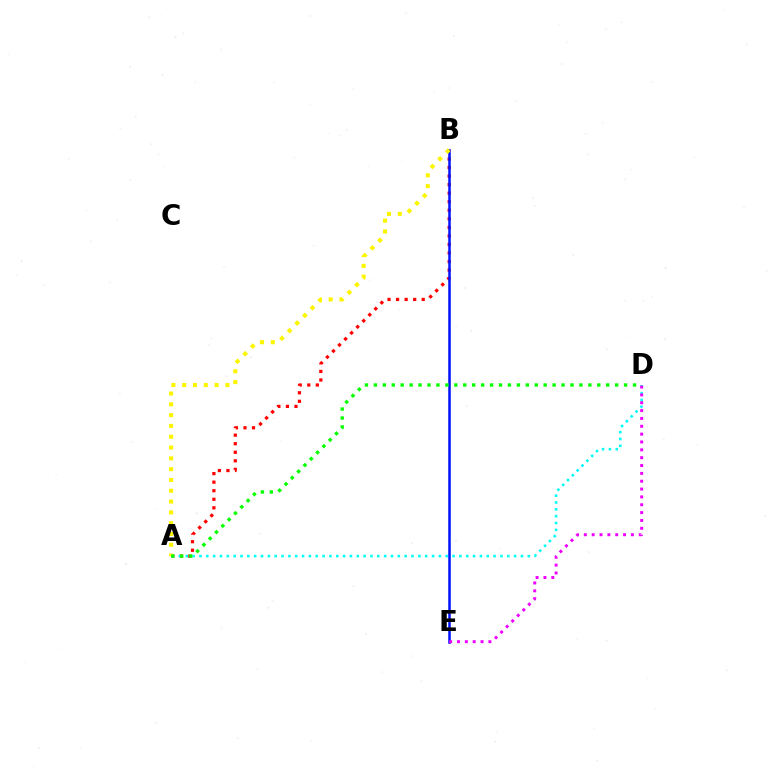{('A', 'B'): [{'color': '#ff0000', 'line_style': 'dotted', 'thickness': 2.32}, {'color': '#fcf500', 'line_style': 'dotted', 'thickness': 2.94}], ('A', 'D'): [{'color': '#00fff6', 'line_style': 'dotted', 'thickness': 1.86}, {'color': '#08ff00', 'line_style': 'dotted', 'thickness': 2.43}], ('B', 'E'): [{'color': '#0010ff', 'line_style': 'solid', 'thickness': 1.81}], ('D', 'E'): [{'color': '#ee00ff', 'line_style': 'dotted', 'thickness': 2.13}]}